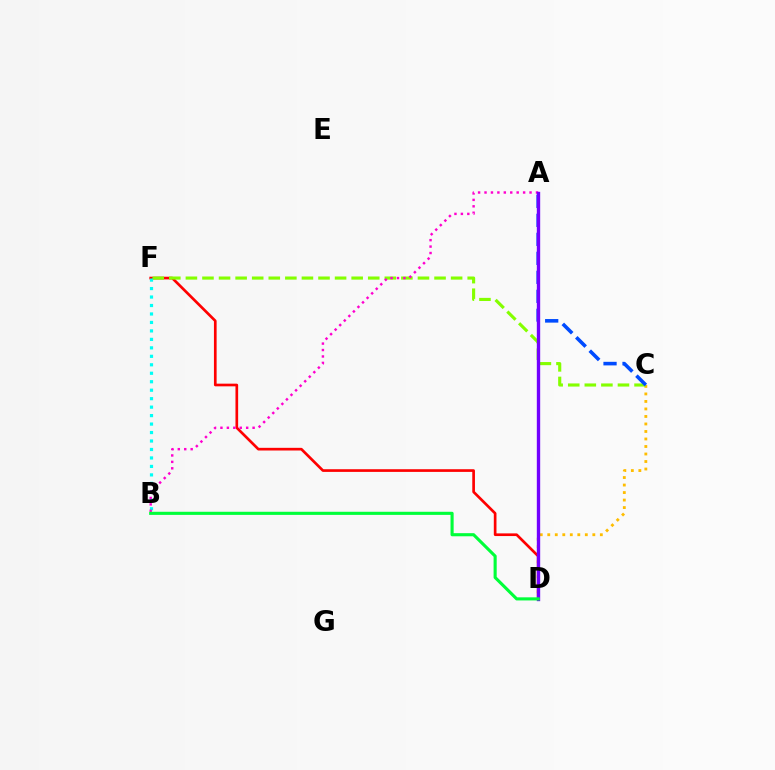{('C', 'D'): [{'color': '#ffbd00', 'line_style': 'dotted', 'thickness': 2.04}], ('D', 'F'): [{'color': '#ff0000', 'line_style': 'solid', 'thickness': 1.93}], ('C', 'F'): [{'color': '#84ff00', 'line_style': 'dashed', 'thickness': 2.25}], ('A', 'C'): [{'color': '#004bff', 'line_style': 'dashed', 'thickness': 2.58}], ('B', 'F'): [{'color': '#00fff6', 'line_style': 'dotted', 'thickness': 2.3}], ('A', 'B'): [{'color': '#ff00cf', 'line_style': 'dotted', 'thickness': 1.75}], ('A', 'D'): [{'color': '#7200ff', 'line_style': 'solid', 'thickness': 2.42}], ('B', 'D'): [{'color': '#00ff39', 'line_style': 'solid', 'thickness': 2.24}]}